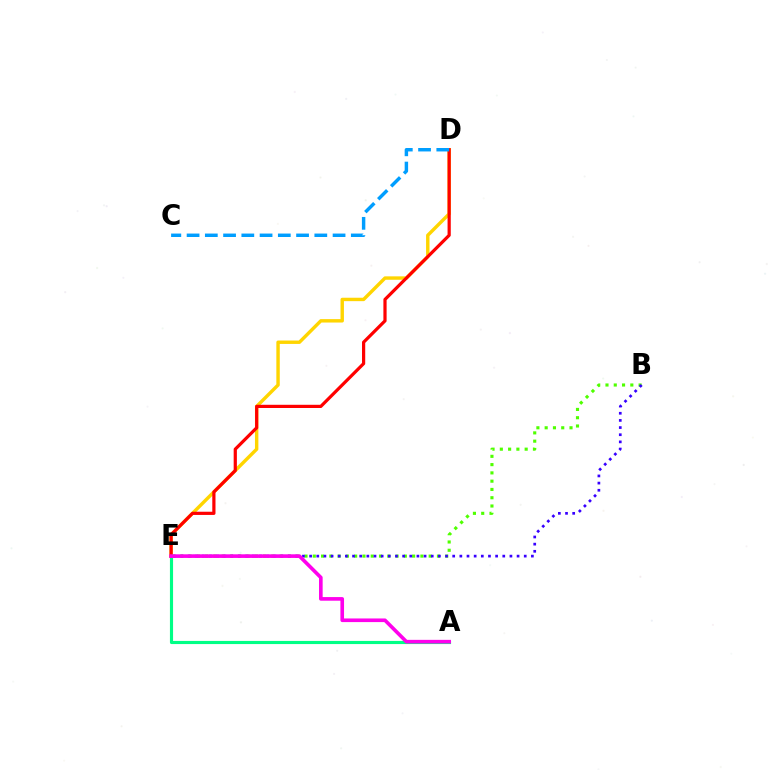{('D', 'E'): [{'color': '#ffd500', 'line_style': 'solid', 'thickness': 2.46}, {'color': '#ff0000', 'line_style': 'solid', 'thickness': 2.31}], ('A', 'E'): [{'color': '#00ff86', 'line_style': 'solid', 'thickness': 2.25}, {'color': '#ff00ed', 'line_style': 'solid', 'thickness': 2.62}], ('B', 'E'): [{'color': '#4fff00', 'line_style': 'dotted', 'thickness': 2.25}, {'color': '#3700ff', 'line_style': 'dotted', 'thickness': 1.94}], ('C', 'D'): [{'color': '#009eff', 'line_style': 'dashed', 'thickness': 2.48}]}